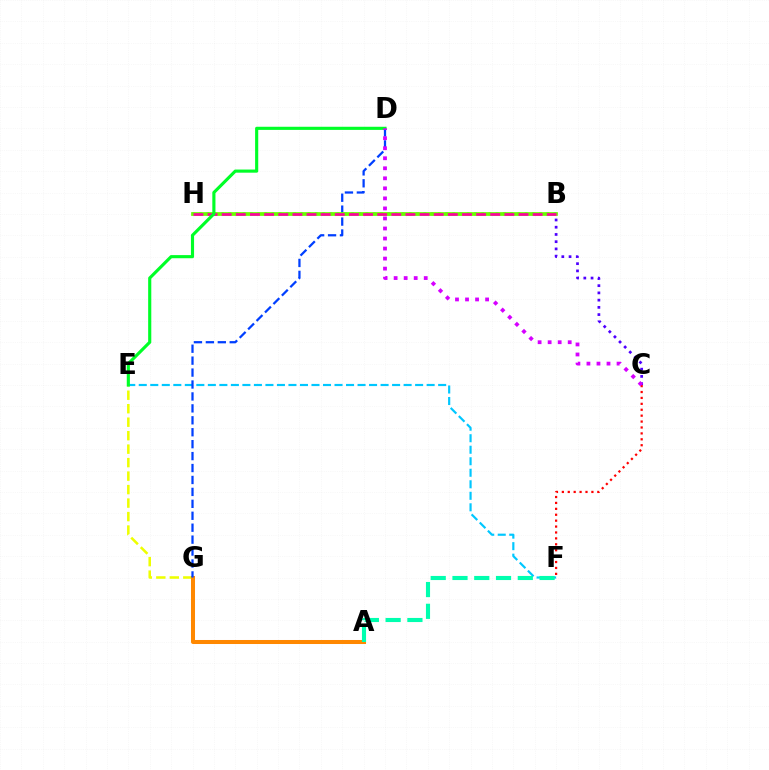{('E', 'G'): [{'color': '#eeff00', 'line_style': 'dashed', 'thickness': 1.83}], ('C', 'F'): [{'color': '#ff0000', 'line_style': 'dotted', 'thickness': 1.61}], ('A', 'G'): [{'color': '#ff8800', 'line_style': 'solid', 'thickness': 2.9}], ('C', 'H'): [{'color': '#4f00ff', 'line_style': 'dotted', 'thickness': 1.96}], ('E', 'F'): [{'color': '#00c7ff', 'line_style': 'dashed', 'thickness': 1.56}], ('D', 'G'): [{'color': '#003fff', 'line_style': 'dashed', 'thickness': 1.62}], ('B', 'H'): [{'color': '#66ff00', 'line_style': 'solid', 'thickness': 2.7}, {'color': '#ff00a0', 'line_style': 'dashed', 'thickness': 1.92}], ('D', 'E'): [{'color': '#00ff27', 'line_style': 'solid', 'thickness': 2.26}], ('A', 'F'): [{'color': '#00ffaf', 'line_style': 'dashed', 'thickness': 2.96}], ('C', 'D'): [{'color': '#d600ff', 'line_style': 'dotted', 'thickness': 2.73}]}